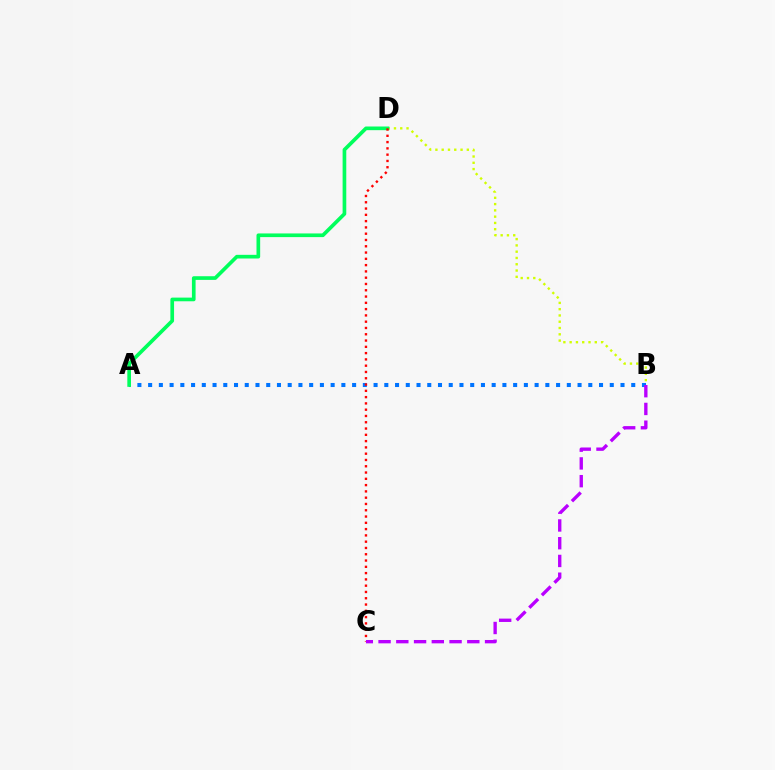{('B', 'D'): [{'color': '#d1ff00', 'line_style': 'dotted', 'thickness': 1.71}], ('A', 'B'): [{'color': '#0074ff', 'line_style': 'dotted', 'thickness': 2.92}], ('A', 'D'): [{'color': '#00ff5c', 'line_style': 'solid', 'thickness': 2.64}], ('C', 'D'): [{'color': '#ff0000', 'line_style': 'dotted', 'thickness': 1.71}], ('B', 'C'): [{'color': '#b900ff', 'line_style': 'dashed', 'thickness': 2.41}]}